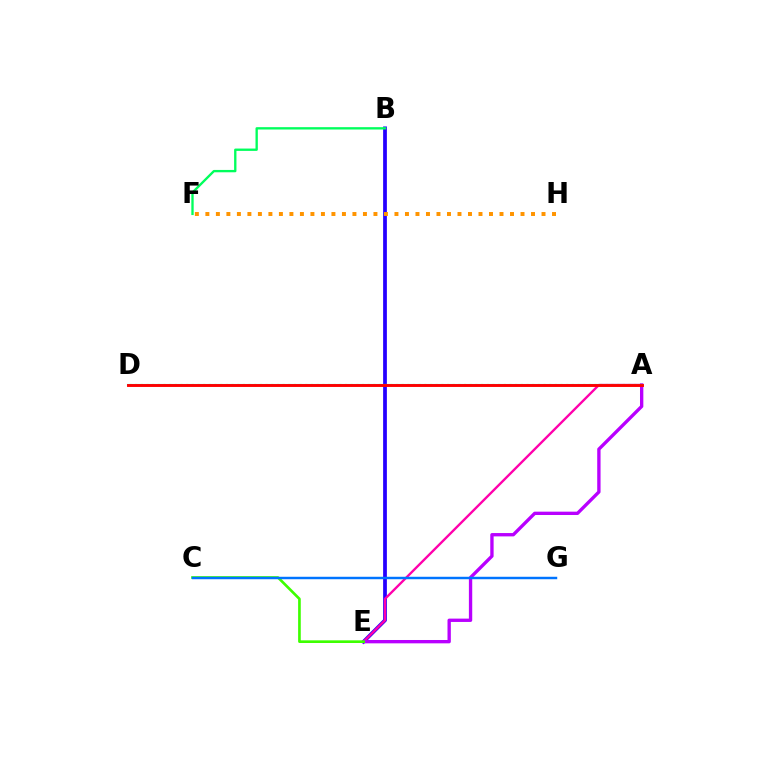{('B', 'E'): [{'color': '#2500ff', 'line_style': 'solid', 'thickness': 2.7}], ('A', 'E'): [{'color': '#ff00ac', 'line_style': 'solid', 'thickness': 1.69}, {'color': '#b900ff', 'line_style': 'solid', 'thickness': 2.4}], ('B', 'F'): [{'color': '#00ff5c', 'line_style': 'solid', 'thickness': 1.69}], ('C', 'E'): [{'color': '#3dff00', 'line_style': 'solid', 'thickness': 1.92}], ('C', 'G'): [{'color': '#0074ff', 'line_style': 'solid', 'thickness': 1.76}], ('A', 'D'): [{'color': '#d1ff00', 'line_style': 'dotted', 'thickness': 1.54}, {'color': '#00fff6', 'line_style': 'solid', 'thickness': 1.52}, {'color': '#ff0000', 'line_style': 'solid', 'thickness': 2.09}], ('F', 'H'): [{'color': '#ff9400', 'line_style': 'dotted', 'thickness': 2.85}]}